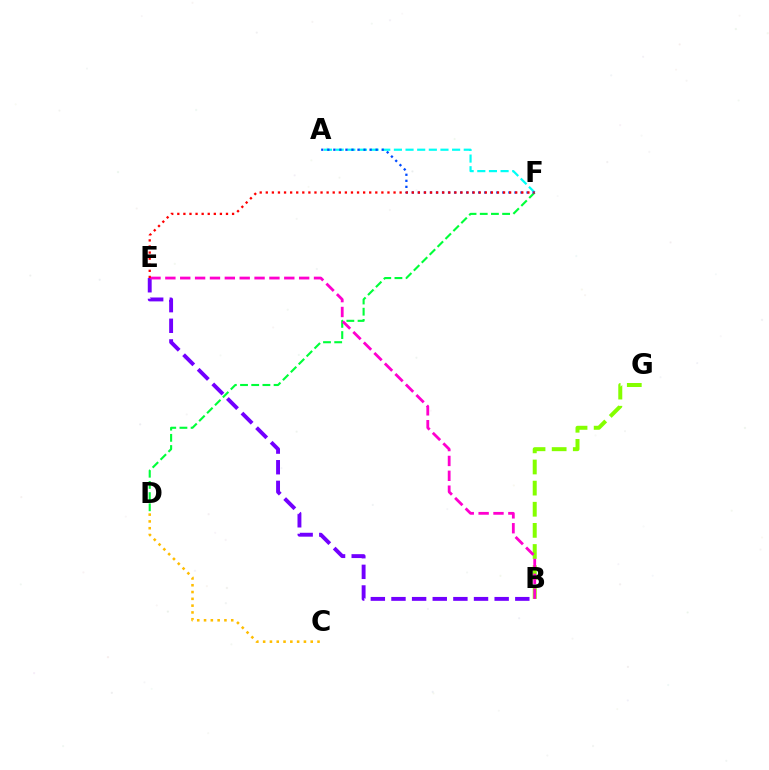{('D', 'F'): [{'color': '#00ff39', 'line_style': 'dashed', 'thickness': 1.52}], ('A', 'F'): [{'color': '#00fff6', 'line_style': 'dashed', 'thickness': 1.58}, {'color': '#004bff', 'line_style': 'dotted', 'thickness': 1.64}], ('C', 'D'): [{'color': '#ffbd00', 'line_style': 'dotted', 'thickness': 1.85}], ('B', 'G'): [{'color': '#84ff00', 'line_style': 'dashed', 'thickness': 2.87}], ('B', 'E'): [{'color': '#7200ff', 'line_style': 'dashed', 'thickness': 2.8}, {'color': '#ff00cf', 'line_style': 'dashed', 'thickness': 2.02}], ('E', 'F'): [{'color': '#ff0000', 'line_style': 'dotted', 'thickness': 1.65}]}